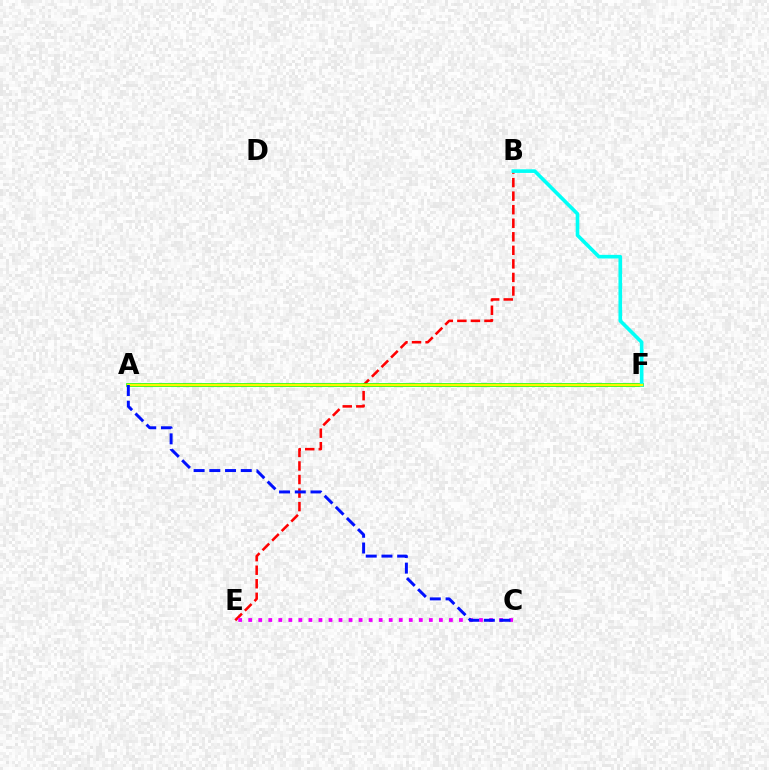{('B', 'E'): [{'color': '#ff0000', 'line_style': 'dashed', 'thickness': 1.84}], ('A', 'F'): [{'color': '#08ff00', 'line_style': 'solid', 'thickness': 2.61}, {'color': '#fcf500', 'line_style': 'solid', 'thickness': 1.68}], ('B', 'F'): [{'color': '#00fff6', 'line_style': 'solid', 'thickness': 2.61}], ('C', 'E'): [{'color': '#ee00ff', 'line_style': 'dotted', 'thickness': 2.73}], ('A', 'C'): [{'color': '#0010ff', 'line_style': 'dashed', 'thickness': 2.14}]}